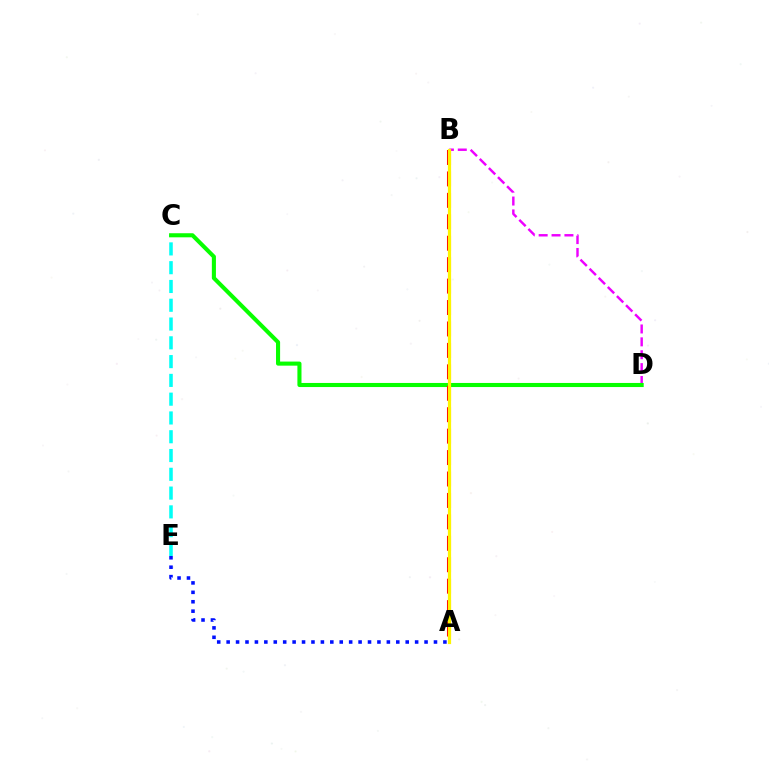{('A', 'E'): [{'color': '#0010ff', 'line_style': 'dotted', 'thickness': 2.56}], ('B', 'D'): [{'color': '#ee00ff', 'line_style': 'dashed', 'thickness': 1.75}], ('C', 'E'): [{'color': '#00fff6', 'line_style': 'dashed', 'thickness': 2.55}], ('C', 'D'): [{'color': '#08ff00', 'line_style': 'solid', 'thickness': 2.94}], ('A', 'B'): [{'color': '#ff0000', 'line_style': 'dashed', 'thickness': 2.91}, {'color': '#fcf500', 'line_style': 'solid', 'thickness': 2.31}]}